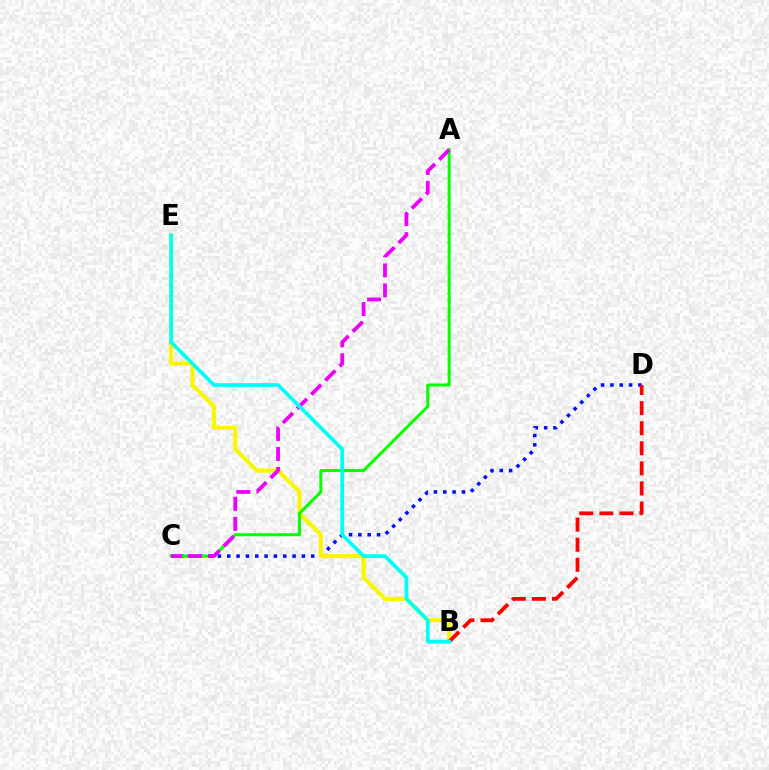{('C', 'D'): [{'color': '#0010ff', 'line_style': 'dotted', 'thickness': 2.54}], ('B', 'E'): [{'color': '#fcf500', 'line_style': 'solid', 'thickness': 2.95}, {'color': '#00fff6', 'line_style': 'solid', 'thickness': 2.69}], ('A', 'C'): [{'color': '#08ff00', 'line_style': 'solid', 'thickness': 2.18}, {'color': '#ee00ff', 'line_style': 'dashed', 'thickness': 2.72}], ('B', 'D'): [{'color': '#ff0000', 'line_style': 'dashed', 'thickness': 2.73}]}